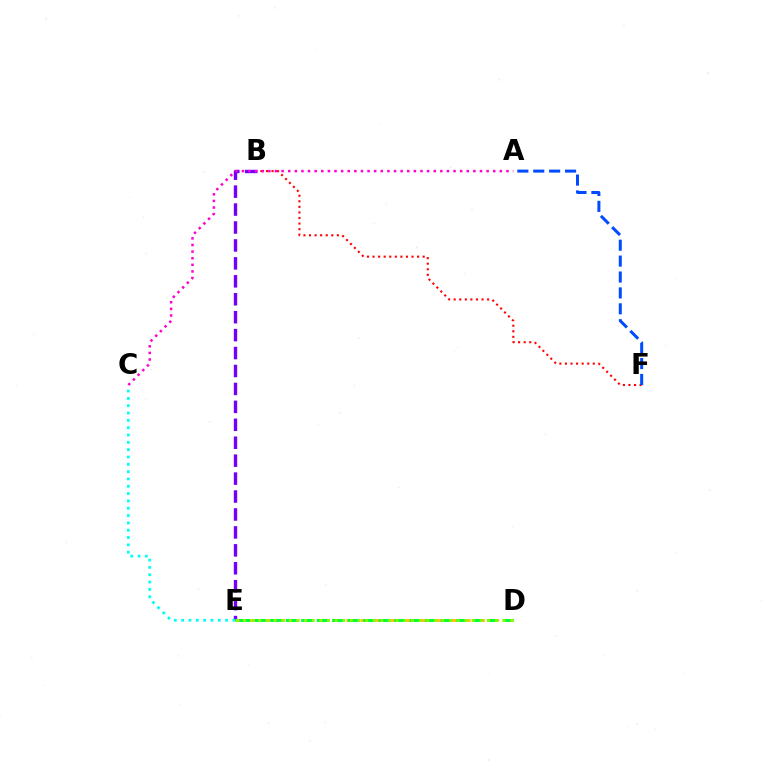{('D', 'E'): [{'color': '#ffbd00', 'line_style': 'dashed', 'thickness': 1.94}, {'color': '#00ff39', 'line_style': 'dashed', 'thickness': 2.11}, {'color': '#84ff00', 'line_style': 'dotted', 'thickness': 2.07}], ('B', 'F'): [{'color': '#ff0000', 'line_style': 'dotted', 'thickness': 1.51}], ('B', 'E'): [{'color': '#7200ff', 'line_style': 'dashed', 'thickness': 2.44}], ('A', 'F'): [{'color': '#004bff', 'line_style': 'dashed', 'thickness': 2.16}], ('A', 'C'): [{'color': '#ff00cf', 'line_style': 'dotted', 'thickness': 1.8}], ('C', 'E'): [{'color': '#00fff6', 'line_style': 'dotted', 'thickness': 1.99}]}